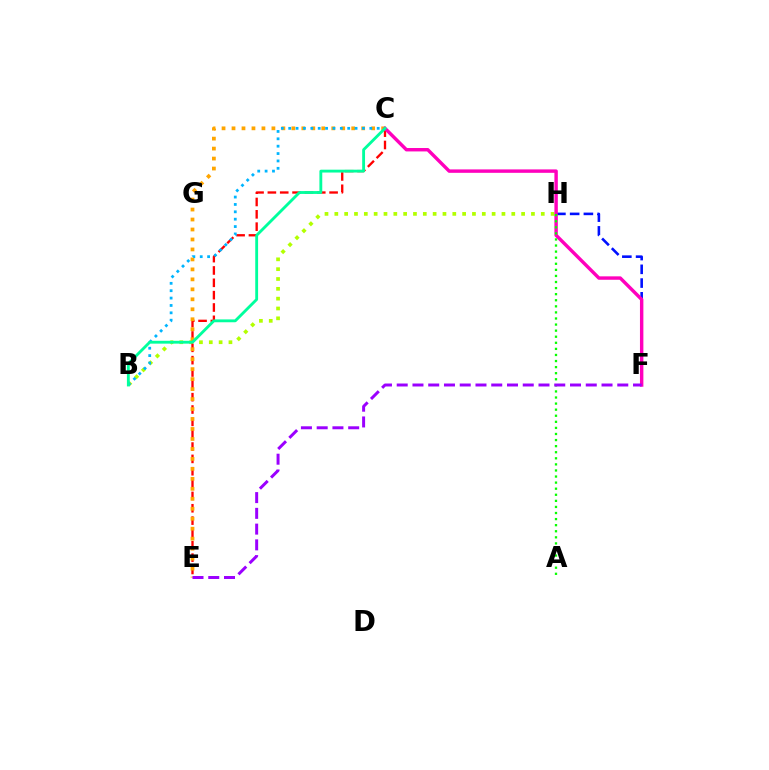{('B', 'H'): [{'color': '#b3ff00', 'line_style': 'dotted', 'thickness': 2.67}], ('C', 'E'): [{'color': '#ff0000', 'line_style': 'dashed', 'thickness': 1.68}, {'color': '#ffa500', 'line_style': 'dotted', 'thickness': 2.71}], ('F', 'H'): [{'color': '#0010ff', 'line_style': 'dashed', 'thickness': 1.87}], ('C', 'F'): [{'color': '#ff00bd', 'line_style': 'solid', 'thickness': 2.46}], ('A', 'H'): [{'color': '#08ff00', 'line_style': 'dotted', 'thickness': 1.65}], ('B', 'C'): [{'color': '#00b5ff', 'line_style': 'dotted', 'thickness': 2.0}, {'color': '#00ff9d', 'line_style': 'solid', 'thickness': 2.05}], ('E', 'F'): [{'color': '#9b00ff', 'line_style': 'dashed', 'thickness': 2.14}]}